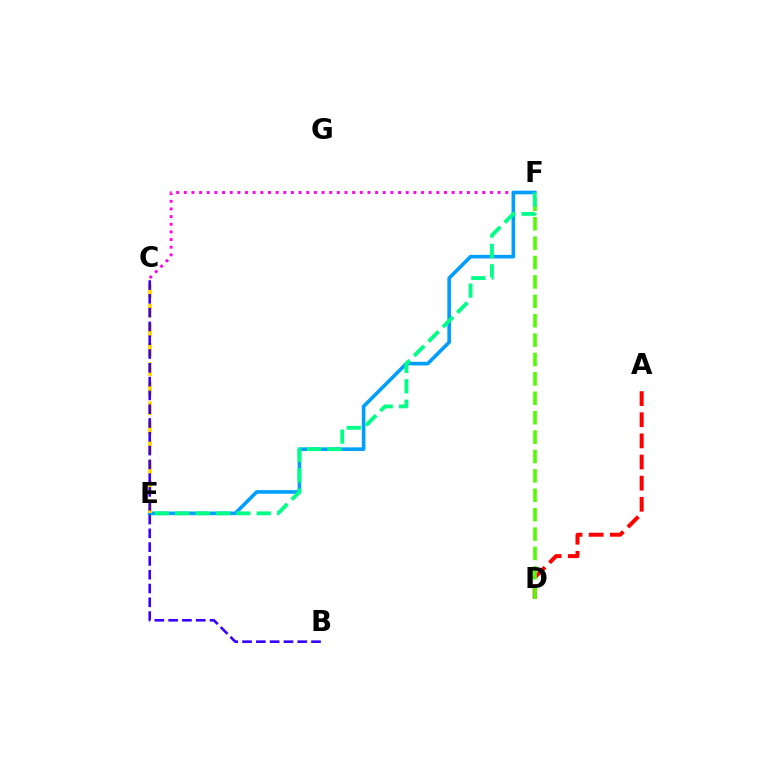{('A', 'D'): [{'color': '#ff0000', 'line_style': 'dashed', 'thickness': 2.87}], ('C', 'F'): [{'color': '#ff00ed', 'line_style': 'dotted', 'thickness': 2.08}], ('D', 'F'): [{'color': '#4fff00', 'line_style': 'dashed', 'thickness': 2.63}], ('E', 'F'): [{'color': '#009eff', 'line_style': 'solid', 'thickness': 2.6}, {'color': '#00ff86', 'line_style': 'dashed', 'thickness': 2.77}], ('C', 'E'): [{'color': '#ffd500', 'line_style': 'dashed', 'thickness': 2.66}], ('B', 'C'): [{'color': '#3700ff', 'line_style': 'dashed', 'thickness': 1.87}]}